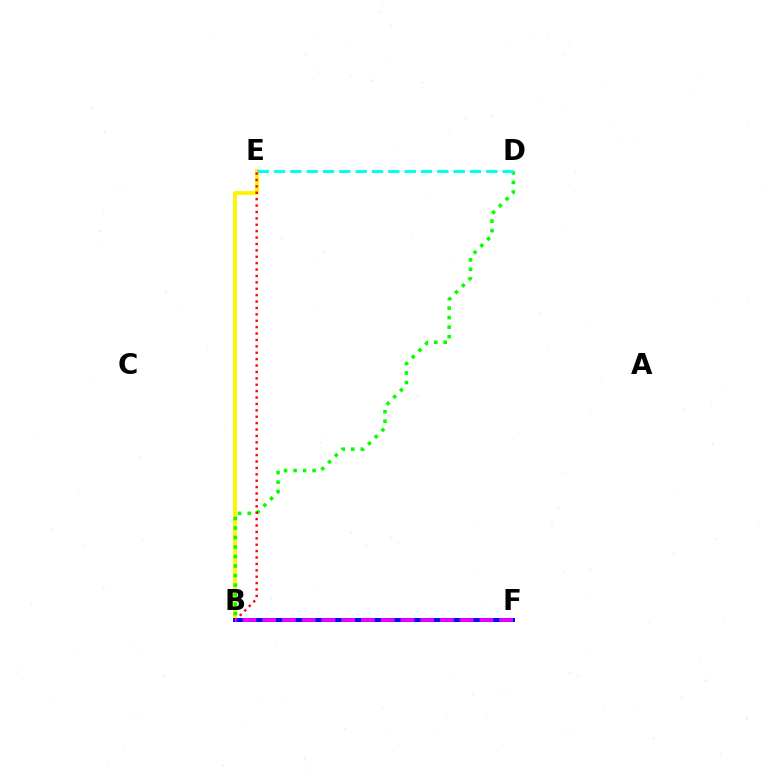{('B', 'E'): [{'color': '#fcf500', 'line_style': 'solid', 'thickness': 2.79}, {'color': '#ff0000', 'line_style': 'dotted', 'thickness': 1.74}], ('B', 'D'): [{'color': '#08ff00', 'line_style': 'dotted', 'thickness': 2.59}], ('B', 'F'): [{'color': '#0010ff', 'line_style': 'solid', 'thickness': 2.87}, {'color': '#ee00ff', 'line_style': 'dashed', 'thickness': 2.68}], ('D', 'E'): [{'color': '#00fff6', 'line_style': 'dashed', 'thickness': 2.22}]}